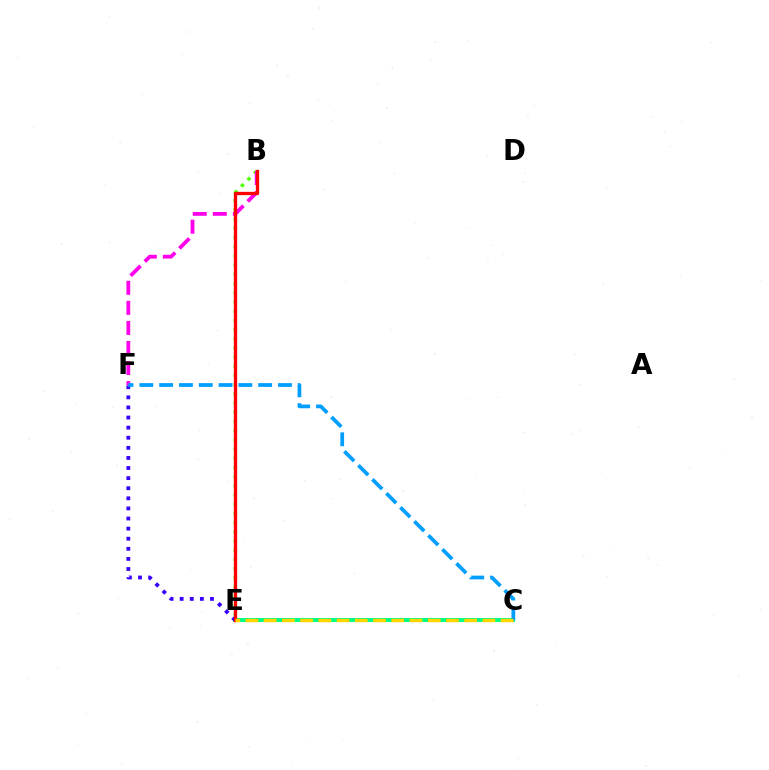{('C', 'E'): [{'color': '#00ff86', 'line_style': 'solid', 'thickness': 2.88}, {'color': '#ffd500', 'line_style': 'dashed', 'thickness': 2.48}], ('E', 'F'): [{'color': '#3700ff', 'line_style': 'dotted', 'thickness': 2.74}], ('B', 'E'): [{'color': '#4fff00', 'line_style': 'dotted', 'thickness': 2.5}, {'color': '#ff0000', 'line_style': 'solid', 'thickness': 2.37}], ('B', 'F'): [{'color': '#ff00ed', 'line_style': 'dashed', 'thickness': 2.72}], ('C', 'F'): [{'color': '#009eff', 'line_style': 'dashed', 'thickness': 2.69}]}